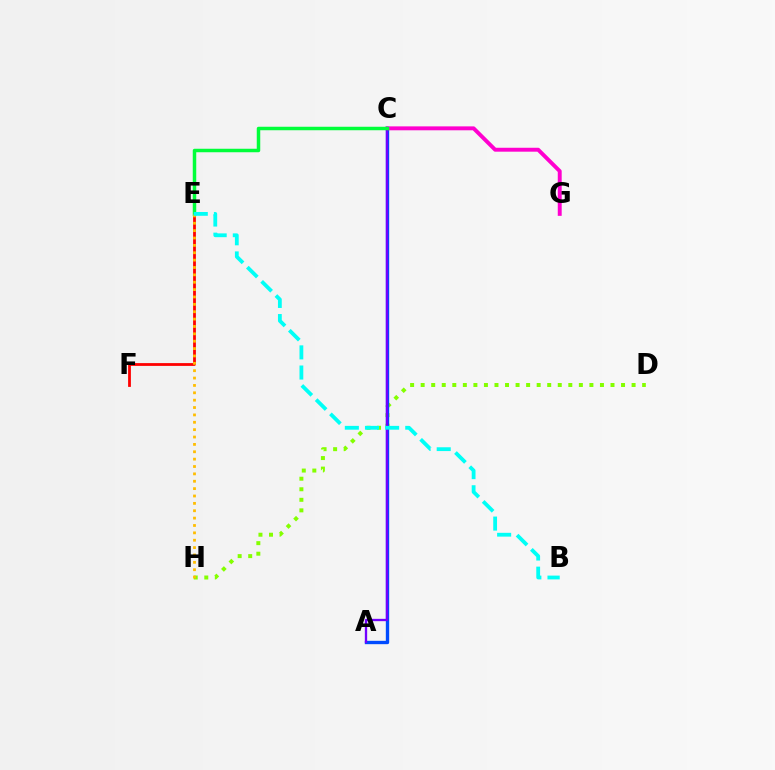{('D', 'H'): [{'color': '#84ff00', 'line_style': 'dotted', 'thickness': 2.87}], ('A', 'C'): [{'color': '#004bff', 'line_style': 'solid', 'thickness': 2.42}, {'color': '#7200ff', 'line_style': 'solid', 'thickness': 1.67}], ('C', 'G'): [{'color': '#ff00cf', 'line_style': 'solid', 'thickness': 2.82}], ('E', 'F'): [{'color': '#ff0000', 'line_style': 'solid', 'thickness': 2.01}], ('C', 'E'): [{'color': '#00ff39', 'line_style': 'solid', 'thickness': 2.51}], ('E', 'H'): [{'color': '#ffbd00', 'line_style': 'dotted', 'thickness': 2.0}], ('B', 'E'): [{'color': '#00fff6', 'line_style': 'dashed', 'thickness': 2.74}]}